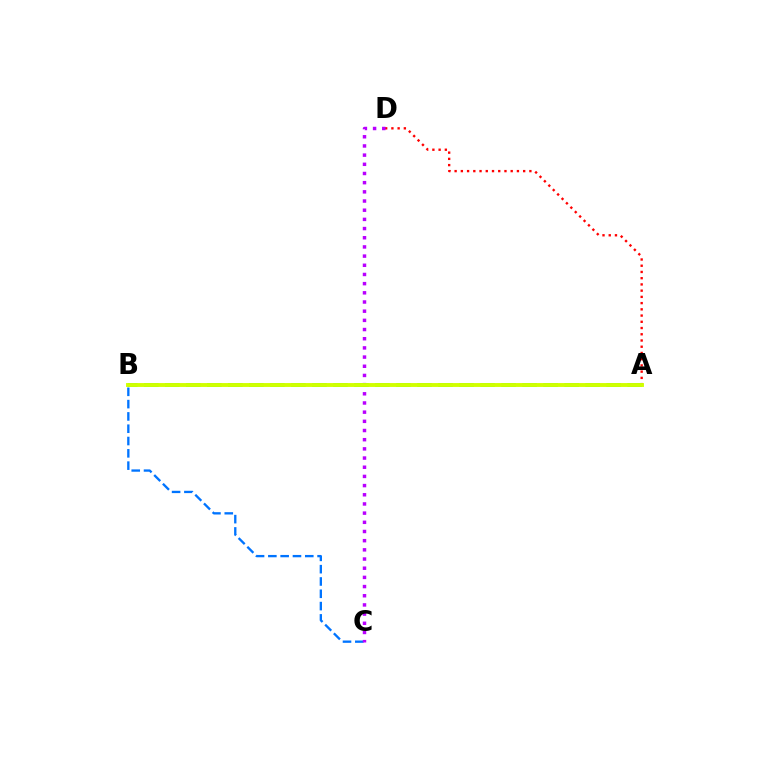{('B', 'C'): [{'color': '#0074ff', 'line_style': 'dashed', 'thickness': 1.67}], ('A', 'D'): [{'color': '#ff0000', 'line_style': 'dotted', 'thickness': 1.69}], ('C', 'D'): [{'color': '#b900ff', 'line_style': 'dotted', 'thickness': 2.49}], ('A', 'B'): [{'color': '#00ff5c', 'line_style': 'dashed', 'thickness': 2.86}, {'color': '#d1ff00', 'line_style': 'solid', 'thickness': 2.8}]}